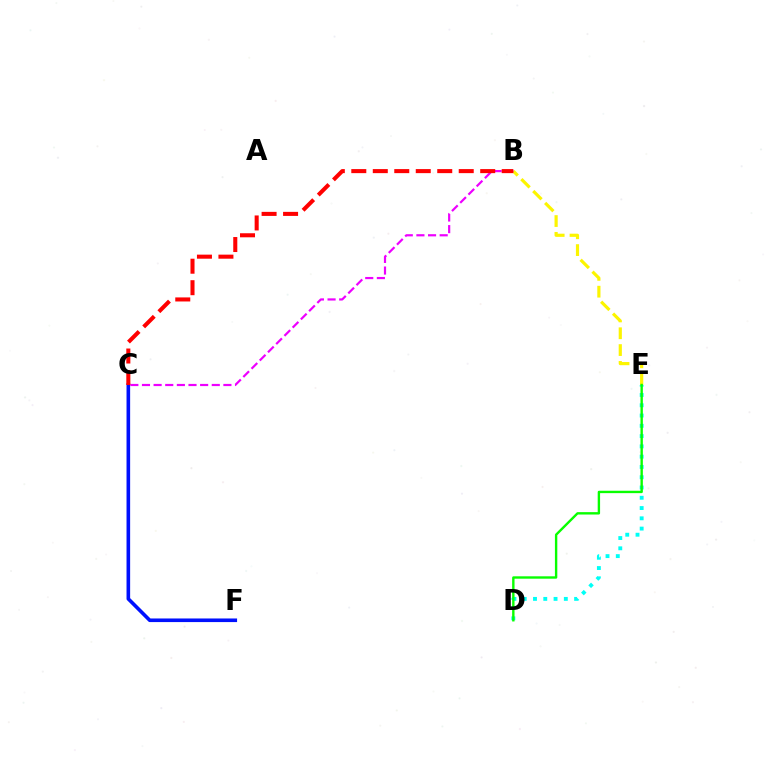{('B', 'E'): [{'color': '#fcf500', 'line_style': 'dashed', 'thickness': 2.28}], ('C', 'F'): [{'color': '#0010ff', 'line_style': 'solid', 'thickness': 2.6}], ('D', 'E'): [{'color': '#00fff6', 'line_style': 'dotted', 'thickness': 2.79}, {'color': '#08ff00', 'line_style': 'solid', 'thickness': 1.72}], ('B', 'C'): [{'color': '#ee00ff', 'line_style': 'dashed', 'thickness': 1.58}, {'color': '#ff0000', 'line_style': 'dashed', 'thickness': 2.92}]}